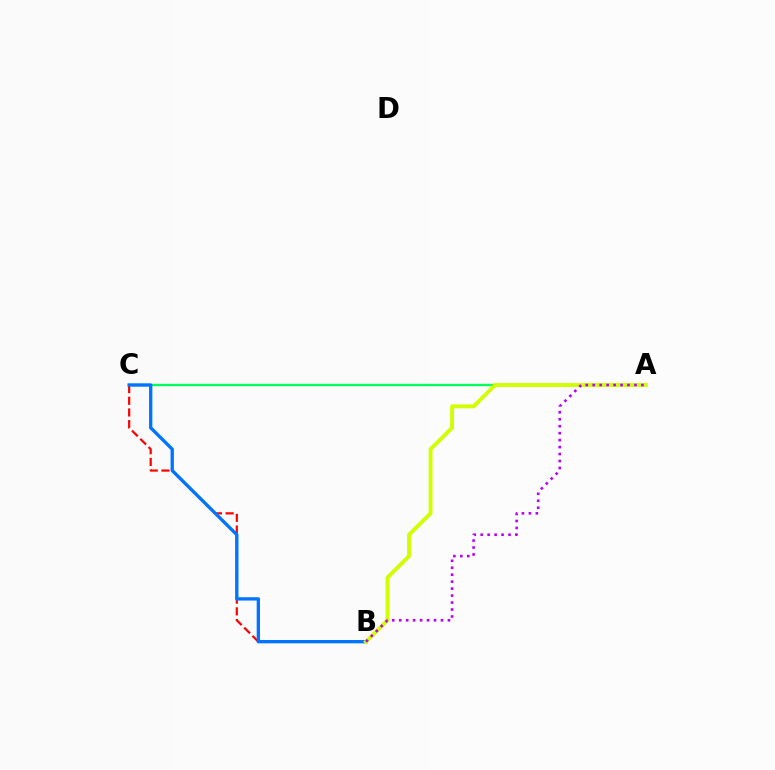{('A', 'C'): [{'color': '#00ff5c', 'line_style': 'solid', 'thickness': 1.68}], ('B', 'C'): [{'color': '#ff0000', 'line_style': 'dashed', 'thickness': 1.59}, {'color': '#0074ff', 'line_style': 'solid', 'thickness': 2.39}], ('A', 'B'): [{'color': '#d1ff00', 'line_style': 'solid', 'thickness': 2.81}, {'color': '#b900ff', 'line_style': 'dotted', 'thickness': 1.89}]}